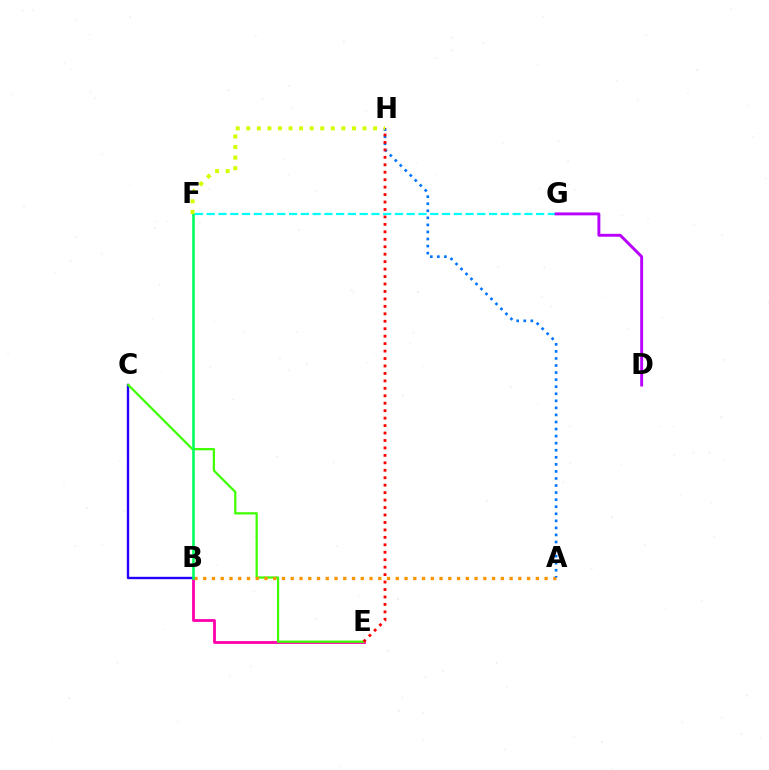{('F', 'G'): [{'color': '#00fff6', 'line_style': 'dashed', 'thickness': 1.6}], ('B', 'E'): [{'color': '#ff00ac', 'line_style': 'solid', 'thickness': 2.01}], ('B', 'C'): [{'color': '#2500ff', 'line_style': 'solid', 'thickness': 1.71}], ('C', 'E'): [{'color': '#3dff00', 'line_style': 'solid', 'thickness': 1.61}], ('A', 'B'): [{'color': '#ff9400', 'line_style': 'dotted', 'thickness': 2.38}], ('A', 'H'): [{'color': '#0074ff', 'line_style': 'dotted', 'thickness': 1.92}], ('D', 'G'): [{'color': '#b900ff', 'line_style': 'solid', 'thickness': 2.1}], ('B', 'F'): [{'color': '#00ff5c', 'line_style': 'solid', 'thickness': 1.86}], ('E', 'H'): [{'color': '#ff0000', 'line_style': 'dotted', 'thickness': 2.02}], ('F', 'H'): [{'color': '#d1ff00', 'line_style': 'dotted', 'thickness': 2.87}]}